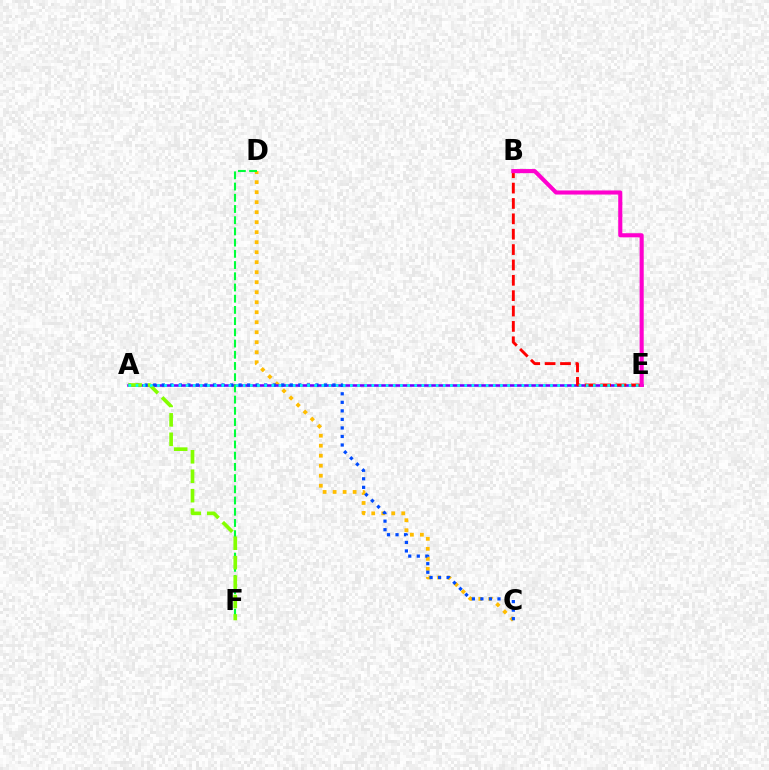{('C', 'D'): [{'color': '#ffbd00', 'line_style': 'dotted', 'thickness': 2.72}], ('A', 'E'): [{'color': '#7200ff', 'line_style': 'solid', 'thickness': 1.85}, {'color': '#00fff6', 'line_style': 'dotted', 'thickness': 1.94}], ('A', 'C'): [{'color': '#004bff', 'line_style': 'dotted', 'thickness': 2.32}], ('D', 'F'): [{'color': '#00ff39', 'line_style': 'dashed', 'thickness': 1.52}], ('B', 'E'): [{'color': '#ff0000', 'line_style': 'dashed', 'thickness': 2.09}, {'color': '#ff00cf', 'line_style': 'solid', 'thickness': 2.95}], ('A', 'F'): [{'color': '#84ff00', 'line_style': 'dashed', 'thickness': 2.64}]}